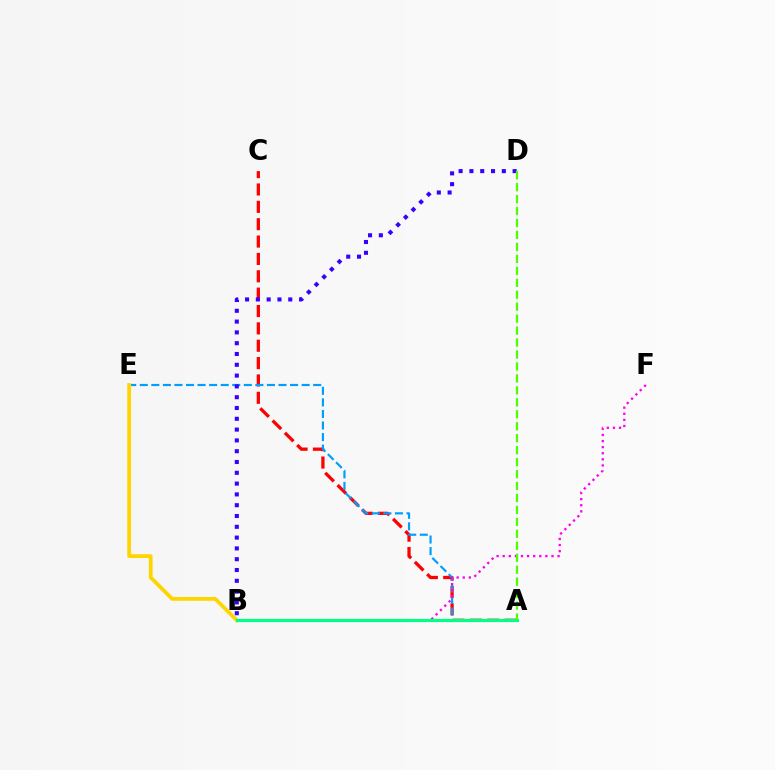{('A', 'C'): [{'color': '#ff0000', 'line_style': 'dashed', 'thickness': 2.36}], ('A', 'E'): [{'color': '#009eff', 'line_style': 'dashed', 'thickness': 1.57}], ('B', 'E'): [{'color': '#ffd500', 'line_style': 'solid', 'thickness': 2.72}], ('B', 'F'): [{'color': '#ff00ed', 'line_style': 'dotted', 'thickness': 1.66}], ('B', 'D'): [{'color': '#3700ff', 'line_style': 'dotted', 'thickness': 2.93}], ('A', 'B'): [{'color': '#00ff86', 'line_style': 'solid', 'thickness': 2.29}], ('A', 'D'): [{'color': '#4fff00', 'line_style': 'dashed', 'thickness': 1.62}]}